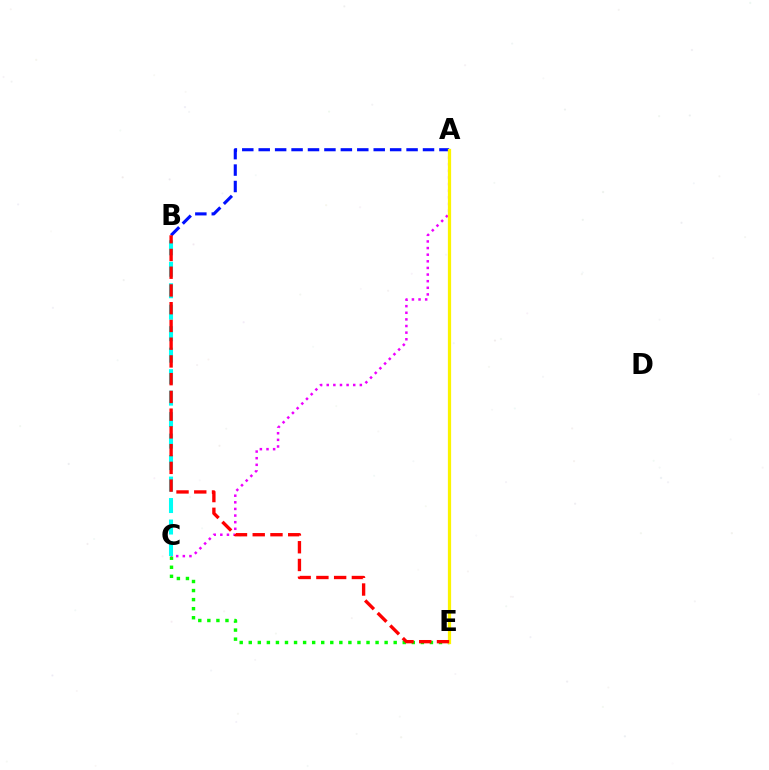{('A', 'B'): [{'color': '#0010ff', 'line_style': 'dashed', 'thickness': 2.23}], ('C', 'E'): [{'color': '#08ff00', 'line_style': 'dotted', 'thickness': 2.46}], ('A', 'C'): [{'color': '#ee00ff', 'line_style': 'dotted', 'thickness': 1.8}], ('A', 'E'): [{'color': '#fcf500', 'line_style': 'solid', 'thickness': 2.33}], ('B', 'C'): [{'color': '#00fff6', 'line_style': 'dashed', 'thickness': 2.92}], ('B', 'E'): [{'color': '#ff0000', 'line_style': 'dashed', 'thickness': 2.41}]}